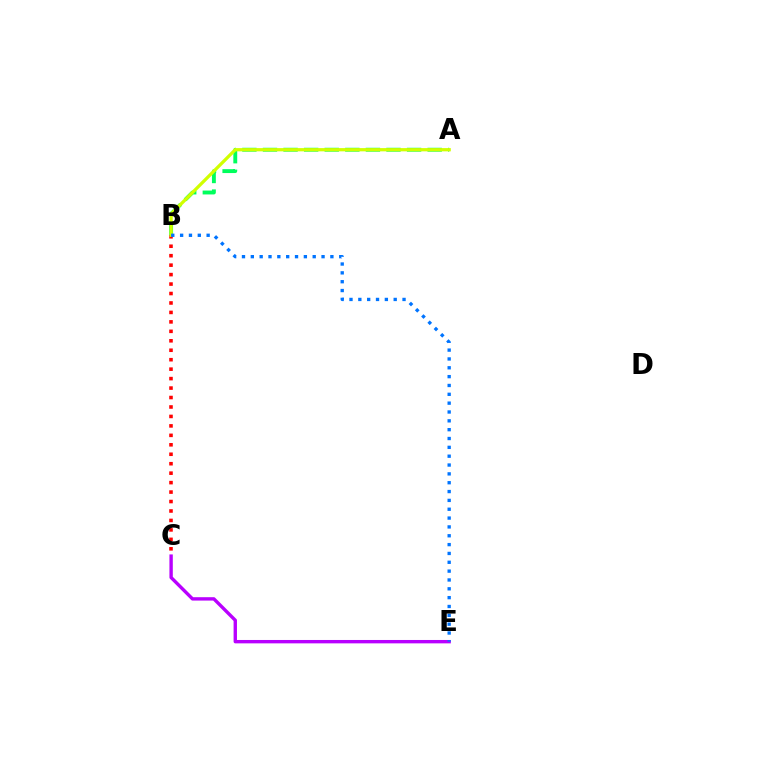{('A', 'B'): [{'color': '#00ff5c', 'line_style': 'dashed', 'thickness': 2.8}, {'color': '#d1ff00', 'line_style': 'solid', 'thickness': 2.34}], ('B', 'C'): [{'color': '#ff0000', 'line_style': 'dotted', 'thickness': 2.57}], ('C', 'E'): [{'color': '#b900ff', 'line_style': 'solid', 'thickness': 2.43}], ('B', 'E'): [{'color': '#0074ff', 'line_style': 'dotted', 'thickness': 2.4}]}